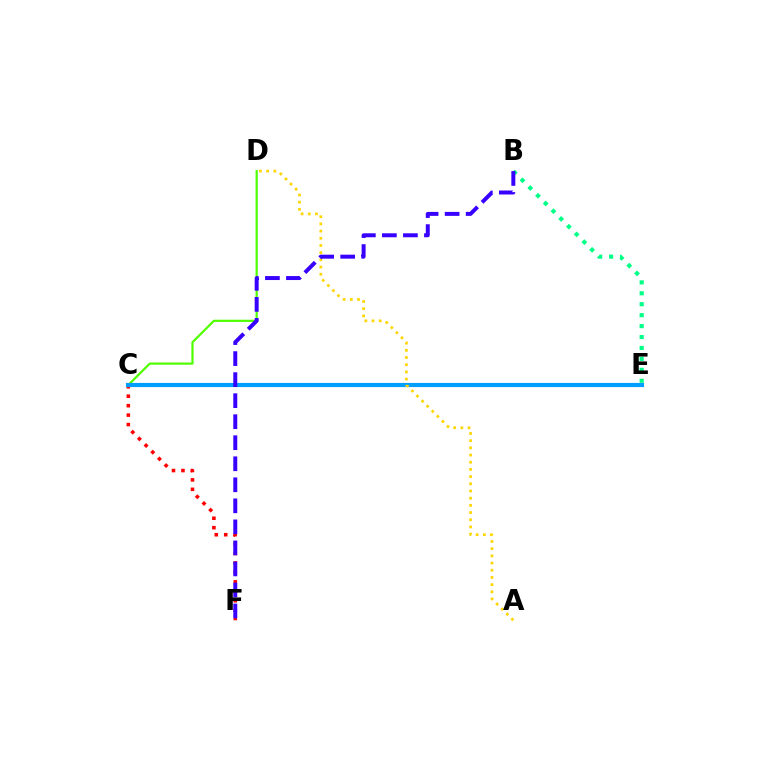{('C', 'D'): [{'color': '#4fff00', 'line_style': 'solid', 'thickness': 1.59}], ('B', 'E'): [{'color': '#00ff86', 'line_style': 'dotted', 'thickness': 2.97}], ('C', 'E'): [{'color': '#ff00ed', 'line_style': 'solid', 'thickness': 1.56}, {'color': '#009eff', 'line_style': 'solid', 'thickness': 2.99}], ('C', 'F'): [{'color': '#ff0000', 'line_style': 'dotted', 'thickness': 2.57}], ('A', 'D'): [{'color': '#ffd500', 'line_style': 'dotted', 'thickness': 1.95}], ('B', 'F'): [{'color': '#3700ff', 'line_style': 'dashed', 'thickness': 2.86}]}